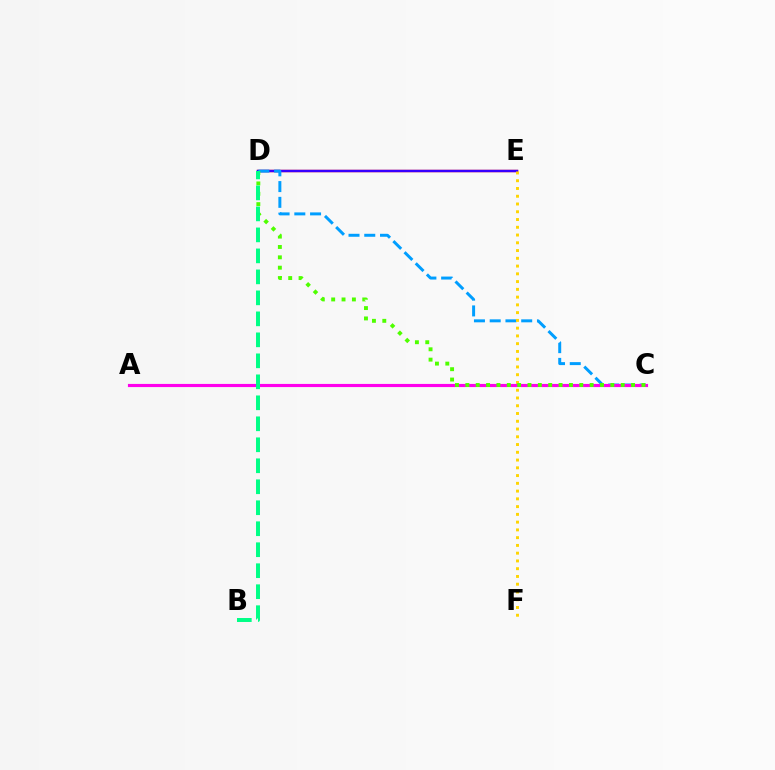{('D', 'E'): [{'color': '#ff0000', 'line_style': 'solid', 'thickness': 1.72}, {'color': '#3700ff', 'line_style': 'solid', 'thickness': 1.69}], ('C', 'D'): [{'color': '#009eff', 'line_style': 'dashed', 'thickness': 2.14}, {'color': '#4fff00', 'line_style': 'dotted', 'thickness': 2.81}], ('E', 'F'): [{'color': '#ffd500', 'line_style': 'dotted', 'thickness': 2.11}], ('A', 'C'): [{'color': '#ff00ed', 'line_style': 'solid', 'thickness': 2.27}], ('B', 'D'): [{'color': '#00ff86', 'line_style': 'dashed', 'thickness': 2.85}]}